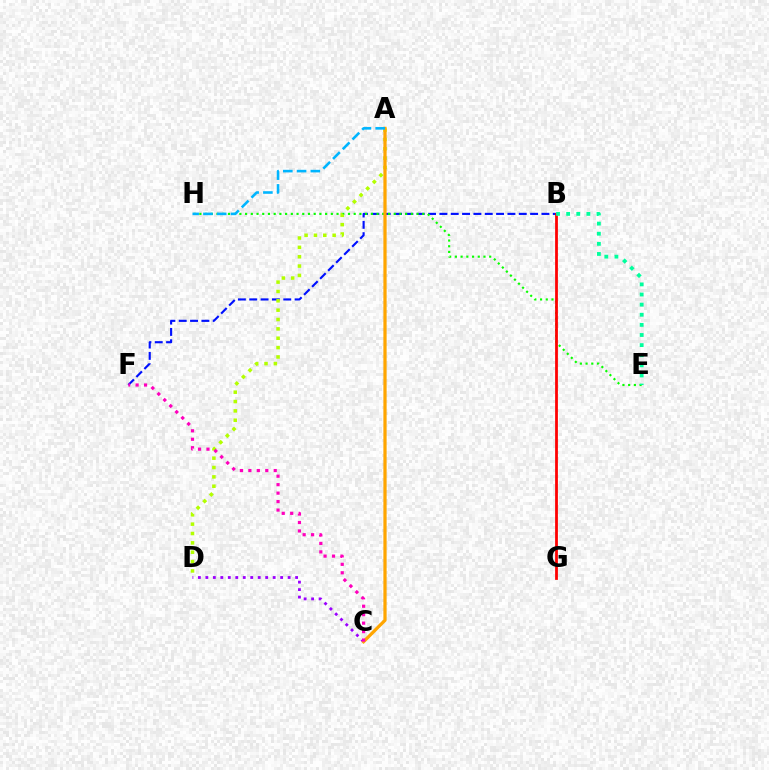{('B', 'F'): [{'color': '#0010ff', 'line_style': 'dashed', 'thickness': 1.54}], ('E', 'H'): [{'color': '#08ff00', 'line_style': 'dotted', 'thickness': 1.55}], ('A', 'D'): [{'color': '#b3ff00', 'line_style': 'dotted', 'thickness': 2.54}], ('C', 'D'): [{'color': '#9b00ff', 'line_style': 'dotted', 'thickness': 2.03}], ('A', 'C'): [{'color': '#ffa500', 'line_style': 'solid', 'thickness': 2.33}], ('C', 'F'): [{'color': '#ff00bd', 'line_style': 'dotted', 'thickness': 2.3}], ('A', 'H'): [{'color': '#00b5ff', 'line_style': 'dashed', 'thickness': 1.87}], ('B', 'G'): [{'color': '#ff0000', 'line_style': 'solid', 'thickness': 2.0}], ('B', 'E'): [{'color': '#00ff9d', 'line_style': 'dotted', 'thickness': 2.75}]}